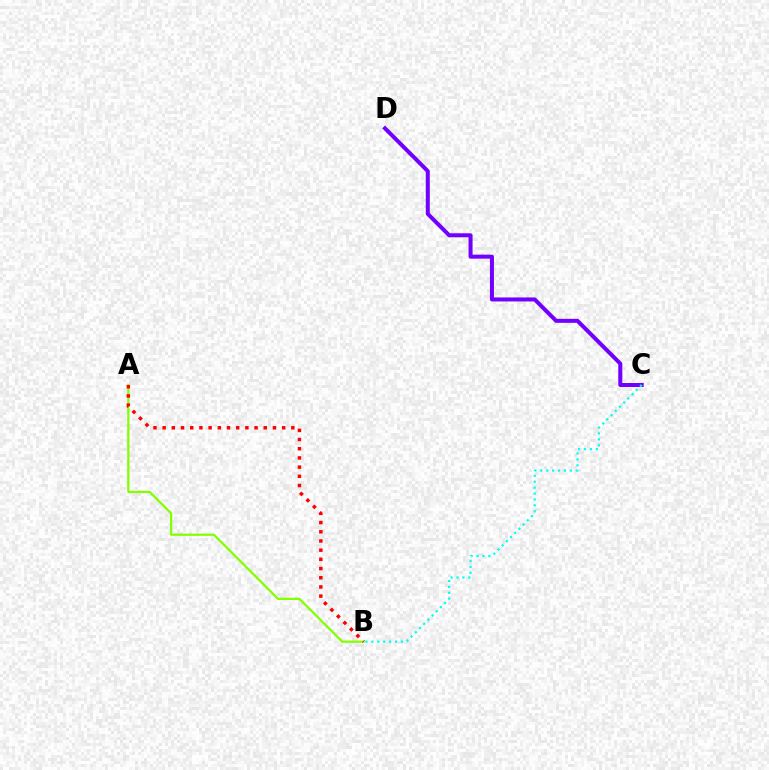{('C', 'D'): [{'color': '#7200ff', 'line_style': 'solid', 'thickness': 2.89}], ('A', 'B'): [{'color': '#84ff00', 'line_style': 'solid', 'thickness': 1.62}, {'color': '#ff0000', 'line_style': 'dotted', 'thickness': 2.5}], ('B', 'C'): [{'color': '#00fff6', 'line_style': 'dotted', 'thickness': 1.61}]}